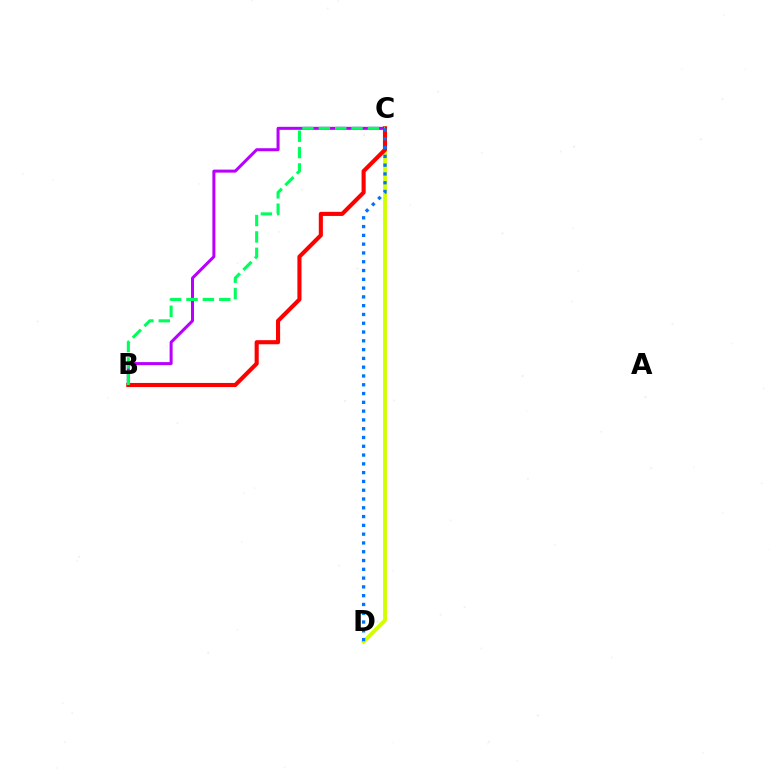{('B', 'C'): [{'color': '#b900ff', 'line_style': 'solid', 'thickness': 2.17}, {'color': '#ff0000', 'line_style': 'solid', 'thickness': 2.95}, {'color': '#00ff5c', 'line_style': 'dashed', 'thickness': 2.22}], ('C', 'D'): [{'color': '#d1ff00', 'line_style': 'solid', 'thickness': 2.75}, {'color': '#0074ff', 'line_style': 'dotted', 'thickness': 2.39}]}